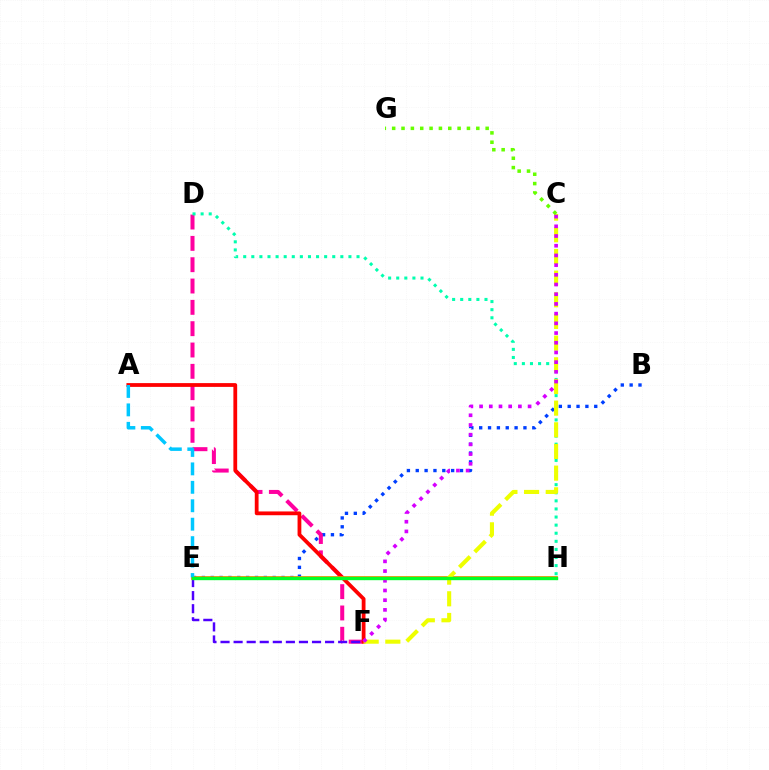{('B', 'E'): [{'color': '#003fff', 'line_style': 'dotted', 'thickness': 2.4}], ('D', 'F'): [{'color': '#ff00a0', 'line_style': 'dashed', 'thickness': 2.9}], ('A', 'F'): [{'color': '#ff0000', 'line_style': 'solid', 'thickness': 2.72}], ('D', 'H'): [{'color': '#00ffaf', 'line_style': 'dotted', 'thickness': 2.2}], ('E', 'F'): [{'color': '#4f00ff', 'line_style': 'dashed', 'thickness': 1.78}], ('E', 'H'): [{'color': '#ff8800', 'line_style': 'solid', 'thickness': 2.69}, {'color': '#00ff27', 'line_style': 'solid', 'thickness': 2.43}], ('A', 'E'): [{'color': '#00c7ff', 'line_style': 'dashed', 'thickness': 2.51}], ('C', 'F'): [{'color': '#eeff00', 'line_style': 'dashed', 'thickness': 2.94}, {'color': '#d600ff', 'line_style': 'dotted', 'thickness': 2.64}], ('C', 'G'): [{'color': '#66ff00', 'line_style': 'dotted', 'thickness': 2.54}]}